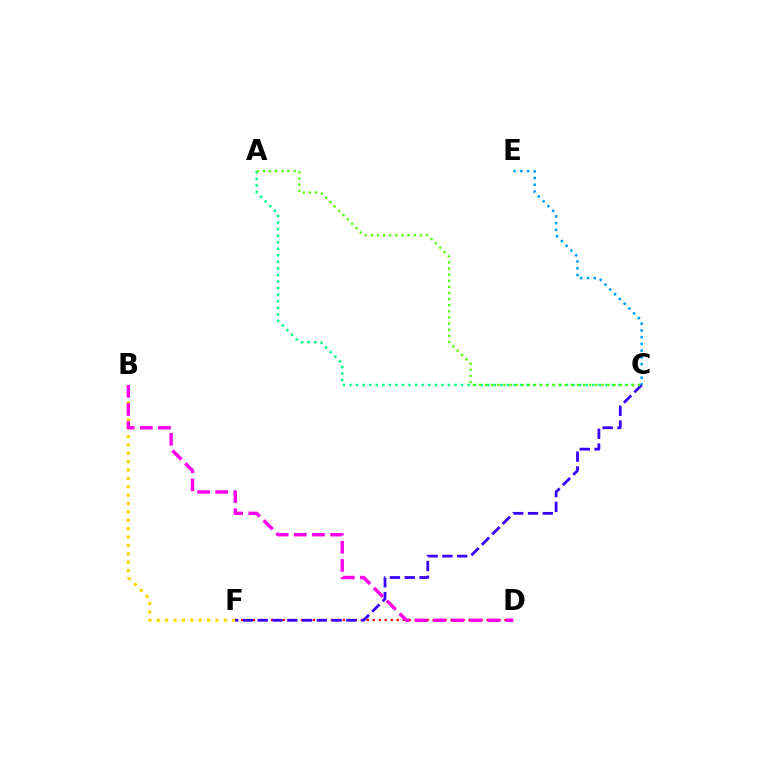{('D', 'F'): [{'color': '#ff0000', 'line_style': 'dotted', 'thickness': 1.63}], ('B', 'F'): [{'color': '#ffd500', 'line_style': 'dotted', 'thickness': 2.28}], ('A', 'C'): [{'color': '#00ff86', 'line_style': 'dotted', 'thickness': 1.78}, {'color': '#4fff00', 'line_style': 'dotted', 'thickness': 1.66}], ('C', 'F'): [{'color': '#3700ff', 'line_style': 'dashed', 'thickness': 2.01}], ('B', 'D'): [{'color': '#ff00ed', 'line_style': 'dashed', 'thickness': 2.47}], ('C', 'E'): [{'color': '#009eff', 'line_style': 'dotted', 'thickness': 1.83}]}